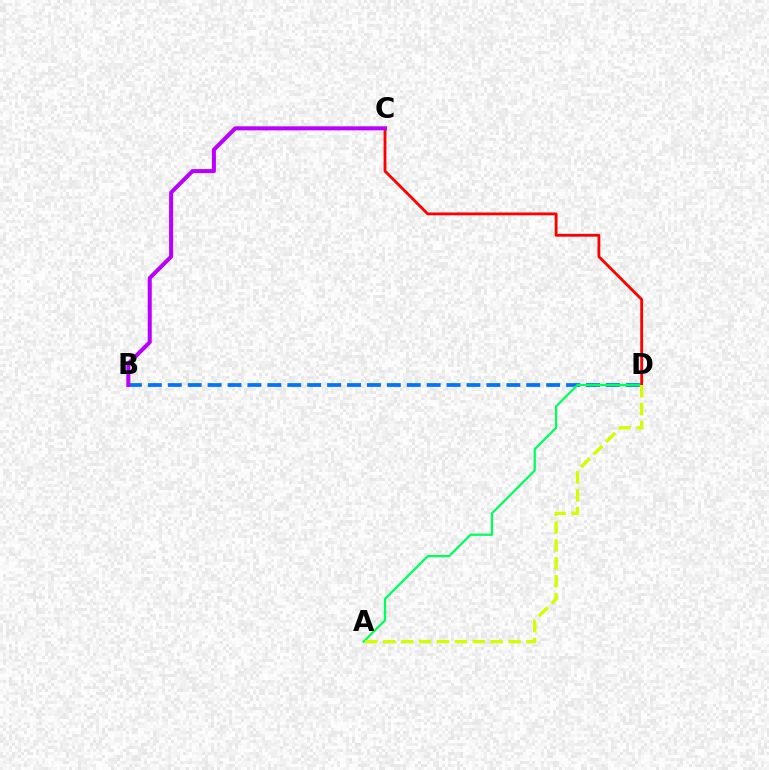{('B', 'D'): [{'color': '#0074ff', 'line_style': 'dashed', 'thickness': 2.71}], ('A', 'D'): [{'color': '#00ff5c', 'line_style': 'solid', 'thickness': 1.64}, {'color': '#d1ff00', 'line_style': 'dashed', 'thickness': 2.43}], ('C', 'D'): [{'color': '#ff0000', 'line_style': 'solid', 'thickness': 2.04}], ('B', 'C'): [{'color': '#b900ff', 'line_style': 'solid', 'thickness': 2.9}]}